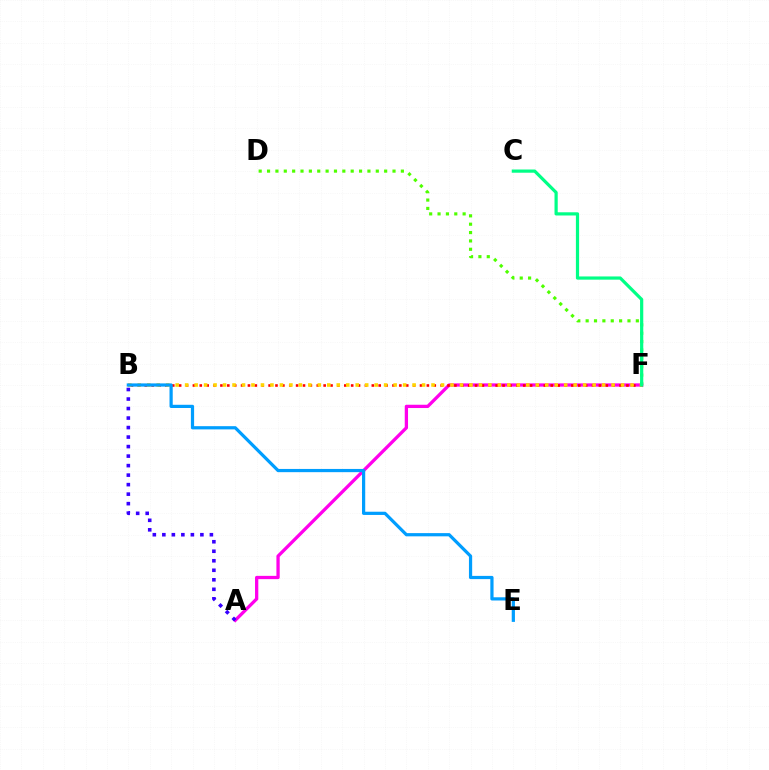{('A', 'F'): [{'color': '#ff00ed', 'line_style': 'solid', 'thickness': 2.36}], ('B', 'F'): [{'color': '#ff0000', 'line_style': 'dotted', 'thickness': 1.87}, {'color': '#ffd500', 'line_style': 'dotted', 'thickness': 2.57}], ('D', 'F'): [{'color': '#4fff00', 'line_style': 'dotted', 'thickness': 2.27}], ('C', 'F'): [{'color': '#00ff86', 'line_style': 'solid', 'thickness': 2.31}], ('A', 'B'): [{'color': '#3700ff', 'line_style': 'dotted', 'thickness': 2.58}], ('B', 'E'): [{'color': '#009eff', 'line_style': 'solid', 'thickness': 2.32}]}